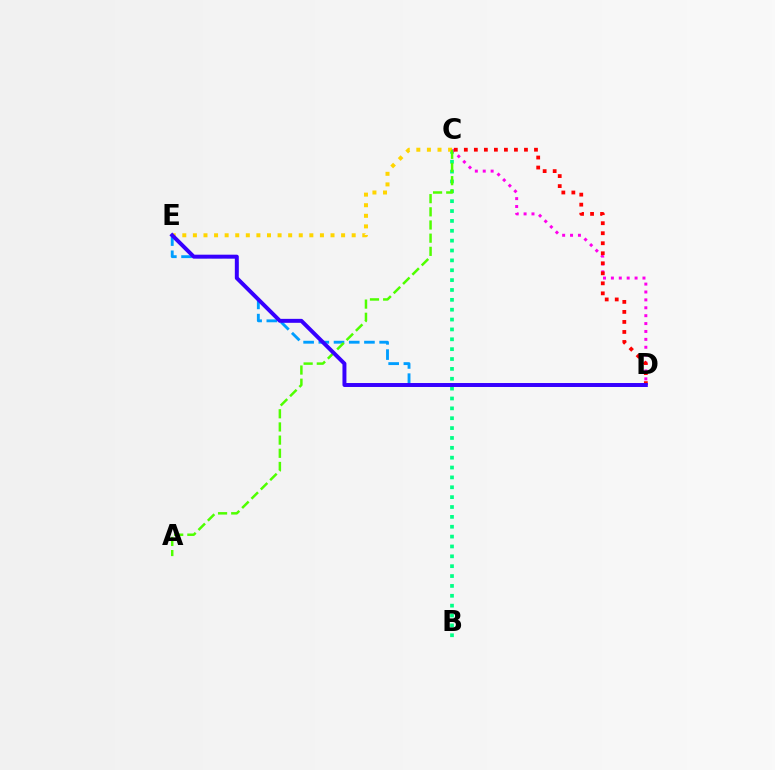{('B', 'C'): [{'color': '#00ff86', 'line_style': 'dotted', 'thickness': 2.68}], ('C', 'D'): [{'color': '#ff00ed', 'line_style': 'dotted', 'thickness': 2.15}, {'color': '#ff0000', 'line_style': 'dotted', 'thickness': 2.72}], ('D', 'E'): [{'color': '#009eff', 'line_style': 'dashed', 'thickness': 2.07}, {'color': '#3700ff', 'line_style': 'solid', 'thickness': 2.85}], ('C', 'E'): [{'color': '#ffd500', 'line_style': 'dotted', 'thickness': 2.88}], ('A', 'C'): [{'color': '#4fff00', 'line_style': 'dashed', 'thickness': 1.79}]}